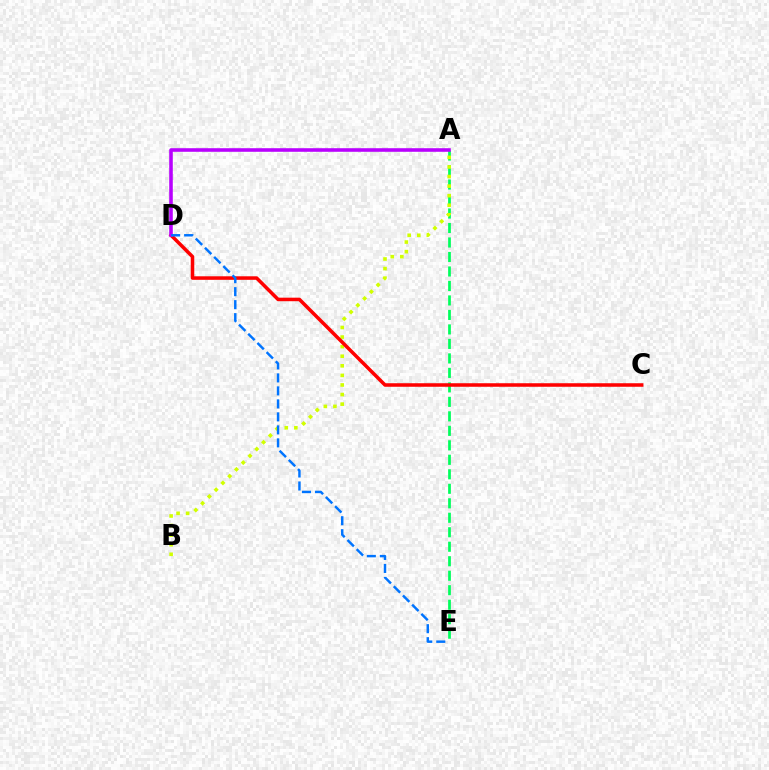{('A', 'E'): [{'color': '#00ff5c', 'line_style': 'dashed', 'thickness': 1.97}], ('A', 'B'): [{'color': '#d1ff00', 'line_style': 'dotted', 'thickness': 2.6}], ('C', 'D'): [{'color': '#ff0000', 'line_style': 'solid', 'thickness': 2.54}], ('A', 'D'): [{'color': '#b900ff', 'line_style': 'solid', 'thickness': 2.58}], ('D', 'E'): [{'color': '#0074ff', 'line_style': 'dashed', 'thickness': 1.77}]}